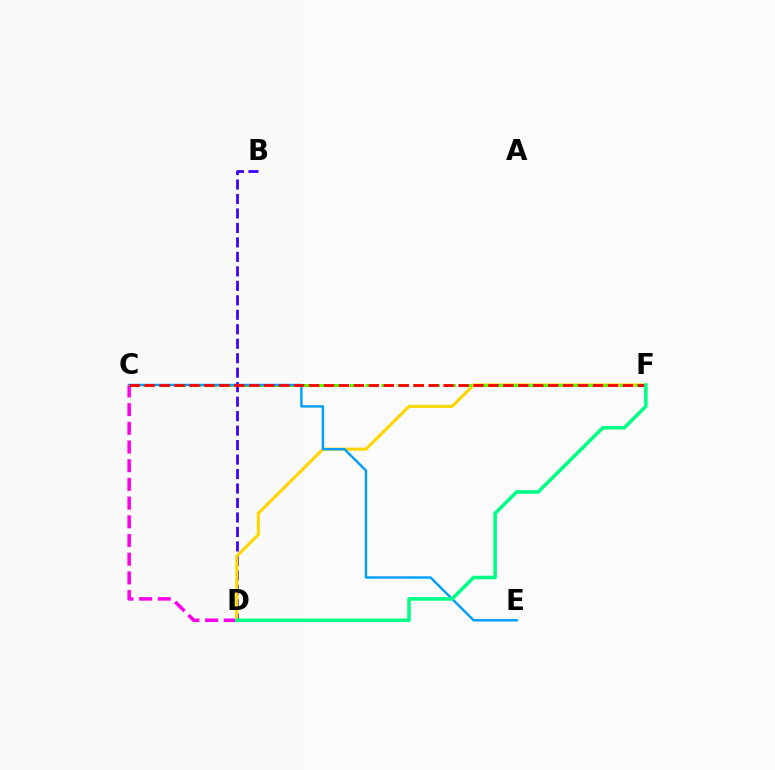{('C', 'D'): [{'color': '#ff00ed', 'line_style': 'dashed', 'thickness': 2.54}], ('B', 'D'): [{'color': '#3700ff', 'line_style': 'dashed', 'thickness': 1.97}], ('D', 'F'): [{'color': '#ffd500', 'line_style': 'solid', 'thickness': 2.24}, {'color': '#00ff86', 'line_style': 'solid', 'thickness': 2.56}], ('C', 'F'): [{'color': '#4fff00', 'line_style': 'dashed', 'thickness': 2.16}, {'color': '#ff0000', 'line_style': 'dashed', 'thickness': 2.03}], ('C', 'E'): [{'color': '#009eff', 'line_style': 'solid', 'thickness': 1.74}]}